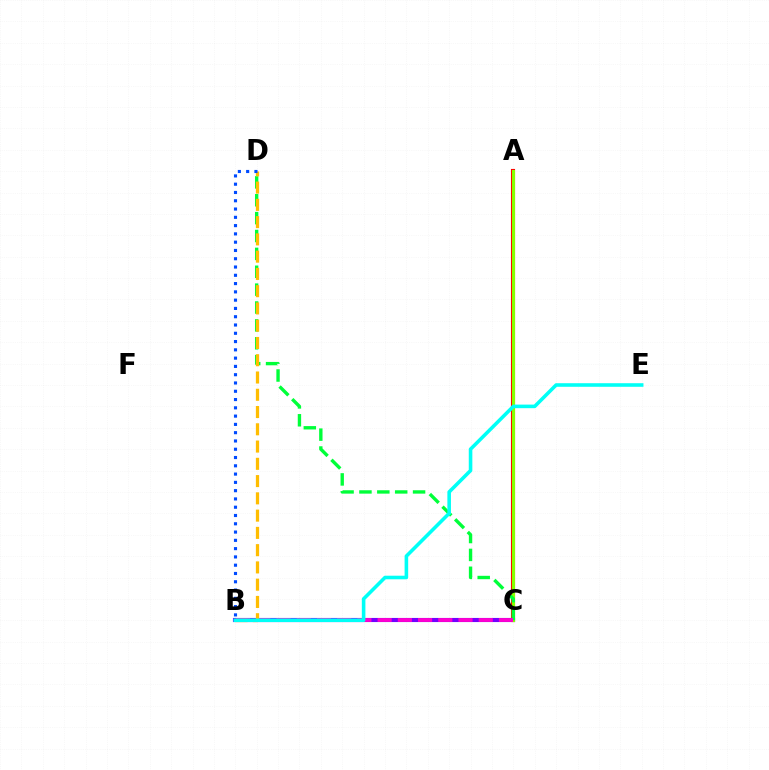{('B', 'C'): [{'color': '#7200ff', 'line_style': 'solid', 'thickness': 2.96}, {'color': '#ff00cf', 'line_style': 'dashed', 'thickness': 2.75}], ('A', 'C'): [{'color': '#ff0000', 'line_style': 'solid', 'thickness': 2.96}, {'color': '#84ff00', 'line_style': 'solid', 'thickness': 2.23}], ('C', 'D'): [{'color': '#00ff39', 'line_style': 'dashed', 'thickness': 2.43}], ('B', 'D'): [{'color': '#ffbd00', 'line_style': 'dashed', 'thickness': 2.35}, {'color': '#004bff', 'line_style': 'dotted', 'thickness': 2.25}], ('B', 'E'): [{'color': '#00fff6', 'line_style': 'solid', 'thickness': 2.58}]}